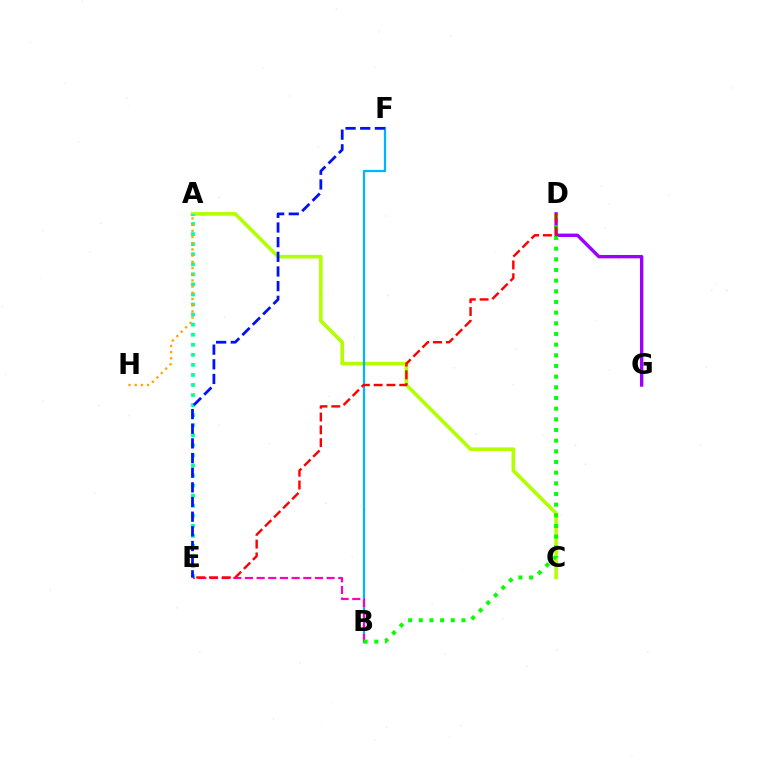{('A', 'C'): [{'color': '#b3ff00', 'line_style': 'solid', 'thickness': 2.6}], ('A', 'E'): [{'color': '#00ff9d', 'line_style': 'dotted', 'thickness': 2.73}], ('D', 'G'): [{'color': '#9b00ff', 'line_style': 'solid', 'thickness': 2.43}], ('B', 'F'): [{'color': '#00b5ff', 'line_style': 'solid', 'thickness': 1.63}], ('A', 'H'): [{'color': '#ffa500', 'line_style': 'dotted', 'thickness': 1.68}], ('B', 'E'): [{'color': '#ff00bd', 'line_style': 'dashed', 'thickness': 1.58}], ('B', 'D'): [{'color': '#08ff00', 'line_style': 'dotted', 'thickness': 2.9}], ('D', 'E'): [{'color': '#ff0000', 'line_style': 'dashed', 'thickness': 1.74}], ('E', 'F'): [{'color': '#0010ff', 'line_style': 'dashed', 'thickness': 1.99}]}